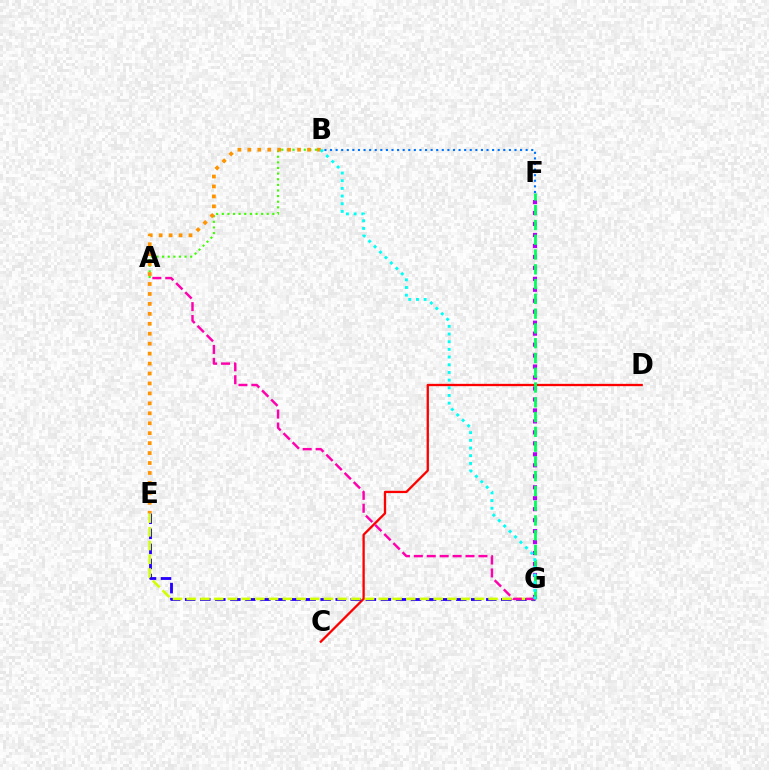{('C', 'D'): [{'color': '#ff0000', 'line_style': 'solid', 'thickness': 1.66}], ('E', 'G'): [{'color': '#2500ff', 'line_style': 'dashed', 'thickness': 2.05}, {'color': '#d1ff00', 'line_style': 'dashed', 'thickness': 1.86}], ('B', 'F'): [{'color': '#0074ff', 'line_style': 'dotted', 'thickness': 1.52}], ('A', 'G'): [{'color': '#ff00ac', 'line_style': 'dashed', 'thickness': 1.76}], ('A', 'B'): [{'color': '#3dff00', 'line_style': 'dotted', 'thickness': 1.53}], ('B', 'E'): [{'color': '#ff9400', 'line_style': 'dotted', 'thickness': 2.7}], ('F', 'G'): [{'color': '#b900ff', 'line_style': 'dotted', 'thickness': 2.98}, {'color': '#00ff5c', 'line_style': 'dashed', 'thickness': 2.01}], ('B', 'G'): [{'color': '#00fff6', 'line_style': 'dotted', 'thickness': 2.09}]}